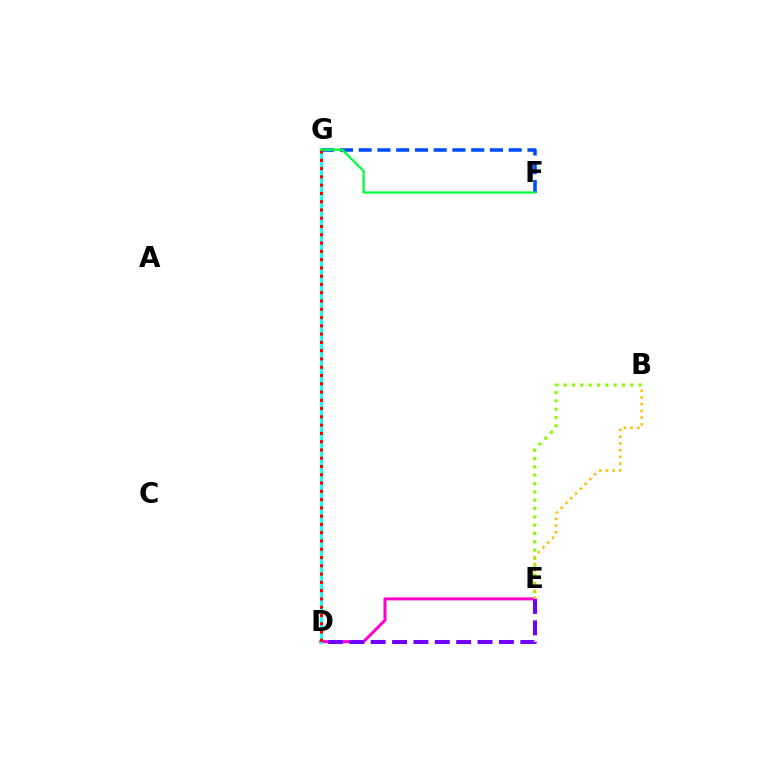{('B', 'E'): [{'color': '#84ff00', 'line_style': 'dotted', 'thickness': 2.26}, {'color': '#ffbd00', 'line_style': 'dotted', 'thickness': 1.83}], ('D', 'E'): [{'color': '#ff00cf', 'line_style': 'solid', 'thickness': 2.17}, {'color': '#7200ff', 'line_style': 'dashed', 'thickness': 2.9}], ('D', 'G'): [{'color': '#00fff6', 'line_style': 'solid', 'thickness': 1.99}, {'color': '#ff0000', 'line_style': 'dotted', 'thickness': 2.25}], ('F', 'G'): [{'color': '#004bff', 'line_style': 'dashed', 'thickness': 2.55}, {'color': '#00ff39', 'line_style': 'solid', 'thickness': 1.6}]}